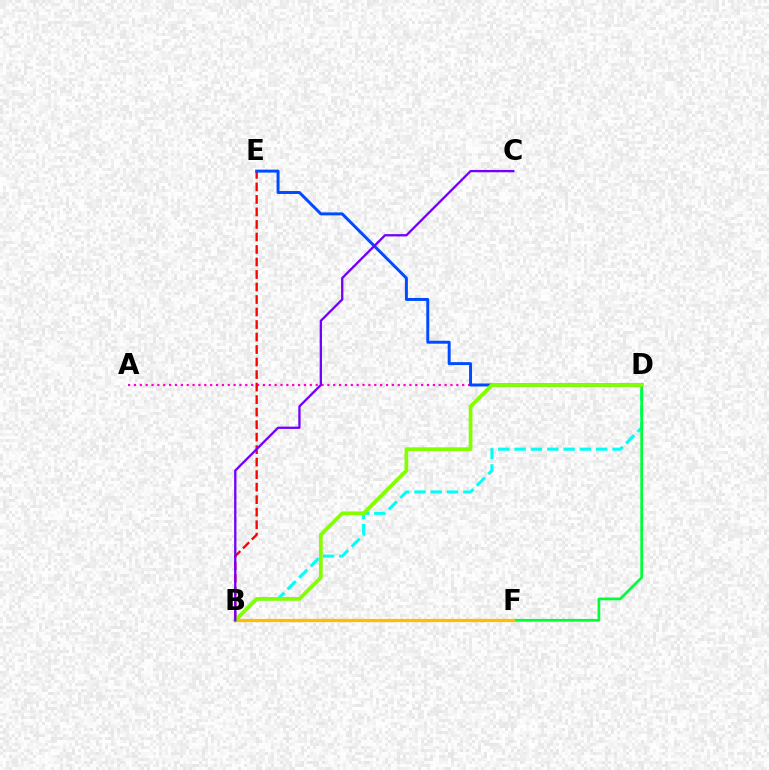{('B', 'D'): [{'color': '#00fff6', 'line_style': 'dashed', 'thickness': 2.22}, {'color': '#84ff00', 'line_style': 'solid', 'thickness': 2.69}], ('A', 'D'): [{'color': '#ff00cf', 'line_style': 'dotted', 'thickness': 1.59}], ('D', 'F'): [{'color': '#00ff39', 'line_style': 'solid', 'thickness': 1.97}], ('B', 'F'): [{'color': '#ffbd00', 'line_style': 'solid', 'thickness': 2.35}], ('B', 'E'): [{'color': '#ff0000', 'line_style': 'dashed', 'thickness': 1.7}], ('D', 'E'): [{'color': '#004bff', 'line_style': 'solid', 'thickness': 2.13}], ('B', 'C'): [{'color': '#7200ff', 'line_style': 'solid', 'thickness': 1.66}]}